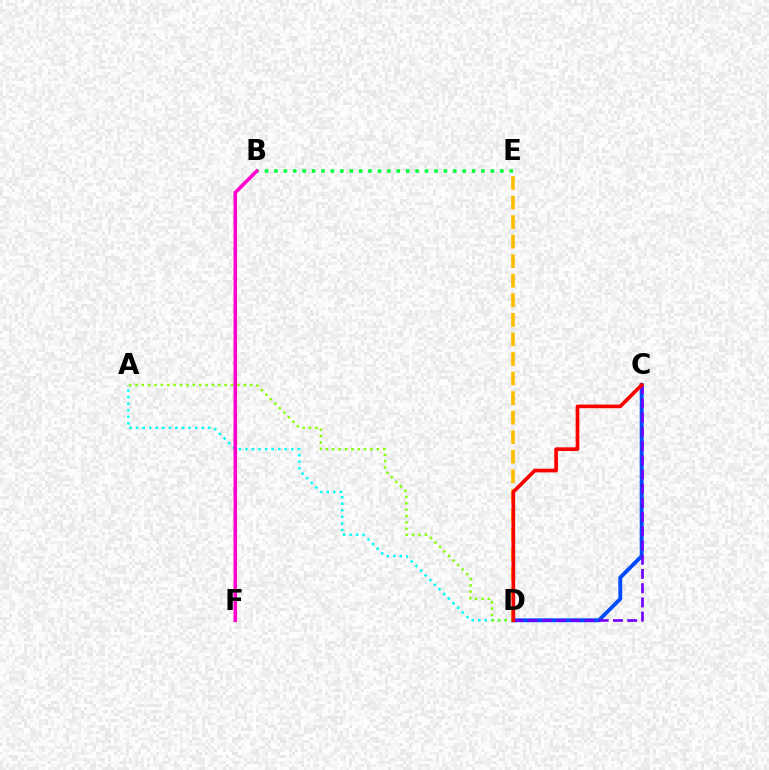{('A', 'D'): [{'color': '#00fff6', 'line_style': 'dotted', 'thickness': 1.78}, {'color': '#84ff00', 'line_style': 'dotted', 'thickness': 1.73}], ('D', 'E'): [{'color': '#ffbd00', 'line_style': 'dashed', 'thickness': 2.66}], ('B', 'E'): [{'color': '#00ff39', 'line_style': 'dotted', 'thickness': 2.56}], ('C', 'D'): [{'color': '#004bff', 'line_style': 'solid', 'thickness': 2.8}, {'color': '#7200ff', 'line_style': 'dashed', 'thickness': 1.93}, {'color': '#ff0000', 'line_style': 'solid', 'thickness': 2.64}], ('B', 'F'): [{'color': '#ff00cf', 'line_style': 'solid', 'thickness': 2.56}]}